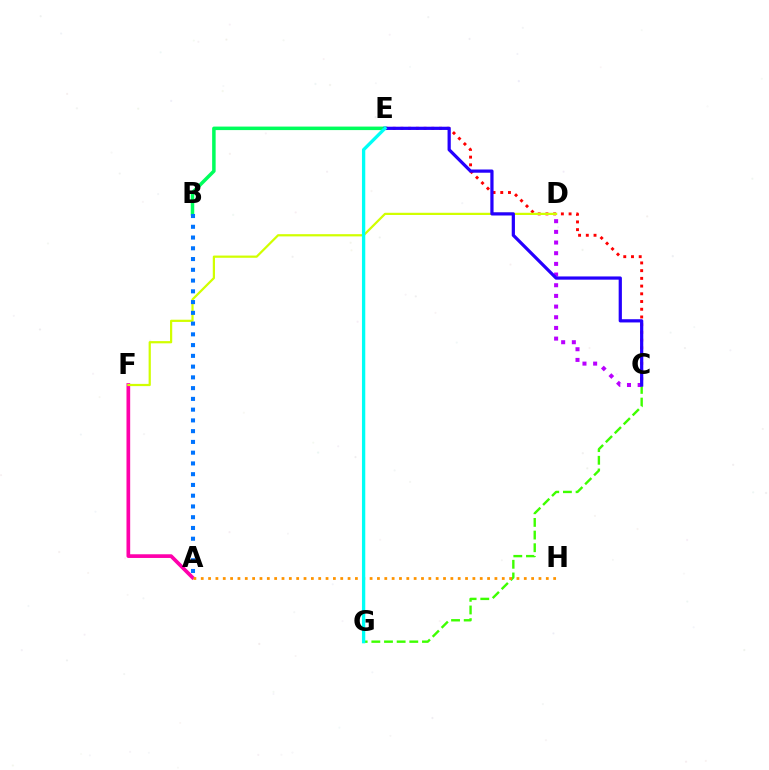{('C', 'G'): [{'color': '#3dff00', 'line_style': 'dashed', 'thickness': 1.72}], ('B', 'E'): [{'color': '#00ff5c', 'line_style': 'solid', 'thickness': 2.52}], ('C', 'E'): [{'color': '#ff0000', 'line_style': 'dotted', 'thickness': 2.1}, {'color': '#2500ff', 'line_style': 'solid', 'thickness': 2.32}], ('A', 'F'): [{'color': '#ff00ac', 'line_style': 'solid', 'thickness': 2.66}], ('C', 'D'): [{'color': '#b900ff', 'line_style': 'dotted', 'thickness': 2.9}], ('A', 'H'): [{'color': '#ff9400', 'line_style': 'dotted', 'thickness': 1.99}], ('D', 'F'): [{'color': '#d1ff00', 'line_style': 'solid', 'thickness': 1.6}], ('A', 'B'): [{'color': '#0074ff', 'line_style': 'dotted', 'thickness': 2.92}], ('E', 'G'): [{'color': '#00fff6', 'line_style': 'solid', 'thickness': 2.38}]}